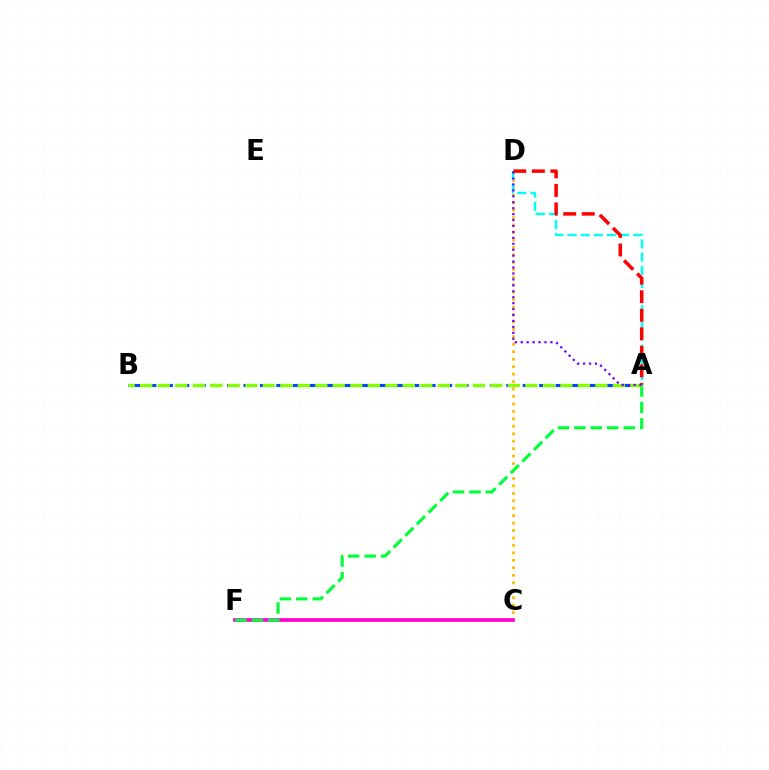{('C', 'D'): [{'color': '#ffbd00', 'line_style': 'dotted', 'thickness': 2.02}], ('A', 'B'): [{'color': '#004bff', 'line_style': 'dashed', 'thickness': 2.23}, {'color': '#84ff00', 'line_style': 'dashed', 'thickness': 2.38}], ('A', 'D'): [{'color': '#00fff6', 'line_style': 'dashed', 'thickness': 1.79}, {'color': '#ff0000', 'line_style': 'dashed', 'thickness': 2.52}, {'color': '#7200ff', 'line_style': 'dotted', 'thickness': 1.61}], ('C', 'F'): [{'color': '#ff00cf', 'line_style': 'solid', 'thickness': 2.64}], ('A', 'F'): [{'color': '#00ff39', 'line_style': 'dashed', 'thickness': 2.23}]}